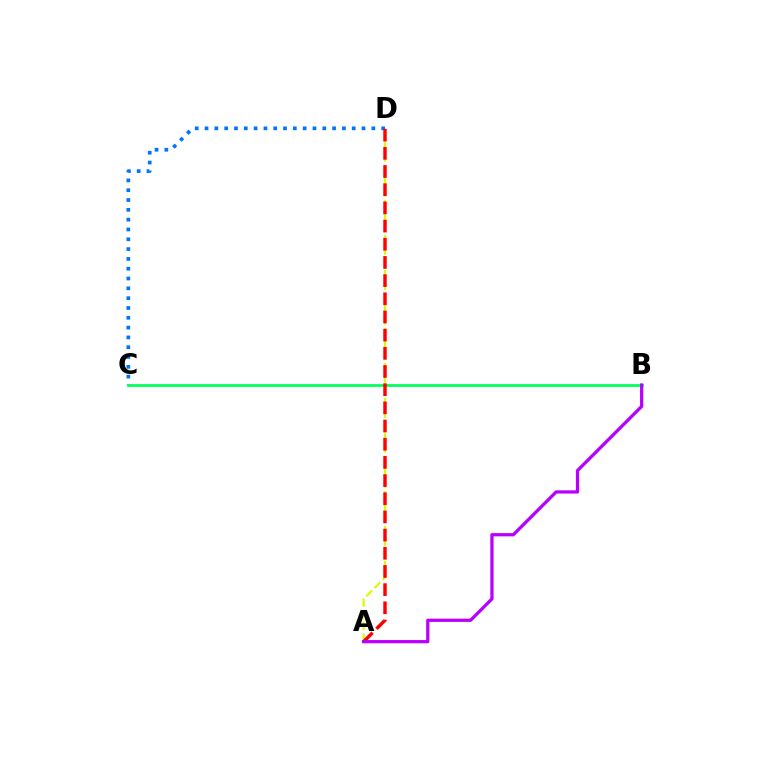{('C', 'D'): [{'color': '#0074ff', 'line_style': 'dotted', 'thickness': 2.67}], ('B', 'C'): [{'color': '#00ff5c', 'line_style': 'solid', 'thickness': 1.99}], ('A', 'D'): [{'color': '#d1ff00', 'line_style': 'dashed', 'thickness': 1.58}, {'color': '#ff0000', 'line_style': 'dashed', 'thickness': 2.47}], ('A', 'B'): [{'color': '#b900ff', 'line_style': 'solid', 'thickness': 2.34}]}